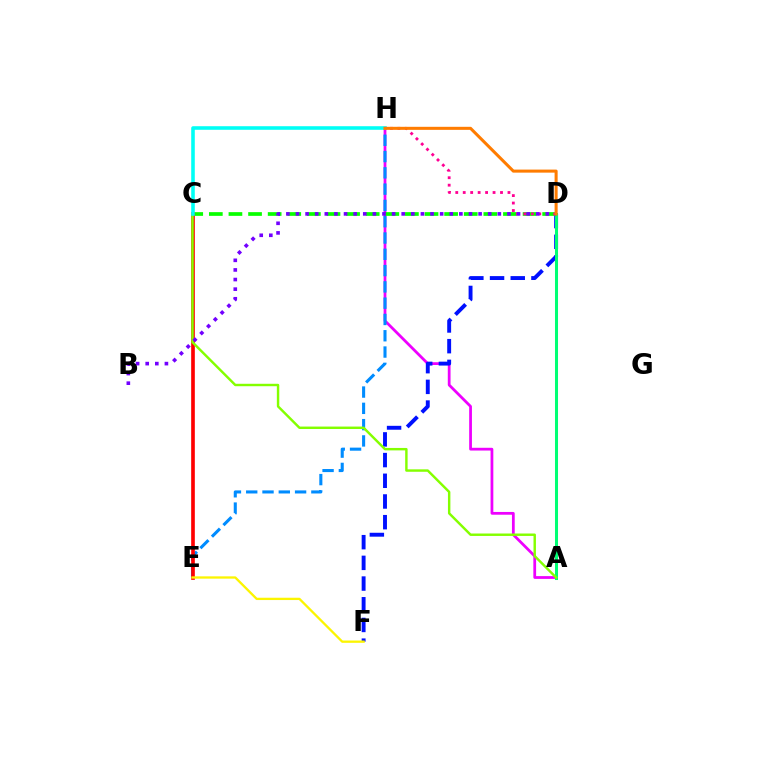{('A', 'H'): [{'color': '#ee00ff', 'line_style': 'solid', 'thickness': 1.99}], ('D', 'F'): [{'color': '#0010ff', 'line_style': 'dashed', 'thickness': 2.81}], ('E', 'H'): [{'color': '#008cff', 'line_style': 'dashed', 'thickness': 2.21}], ('A', 'D'): [{'color': '#00ff74', 'line_style': 'solid', 'thickness': 2.18}], ('C', 'D'): [{'color': '#08ff00', 'line_style': 'dashed', 'thickness': 2.66}], ('C', 'E'): [{'color': '#ff0000', 'line_style': 'solid', 'thickness': 2.63}], ('D', 'H'): [{'color': '#ff0094', 'line_style': 'dotted', 'thickness': 2.03}, {'color': '#ff7c00', 'line_style': 'solid', 'thickness': 2.19}], ('E', 'F'): [{'color': '#fcf500', 'line_style': 'solid', 'thickness': 1.66}], ('A', 'C'): [{'color': '#84ff00', 'line_style': 'solid', 'thickness': 1.75}], ('C', 'H'): [{'color': '#00fff6', 'line_style': 'solid', 'thickness': 2.58}], ('B', 'D'): [{'color': '#7200ff', 'line_style': 'dotted', 'thickness': 2.61}]}